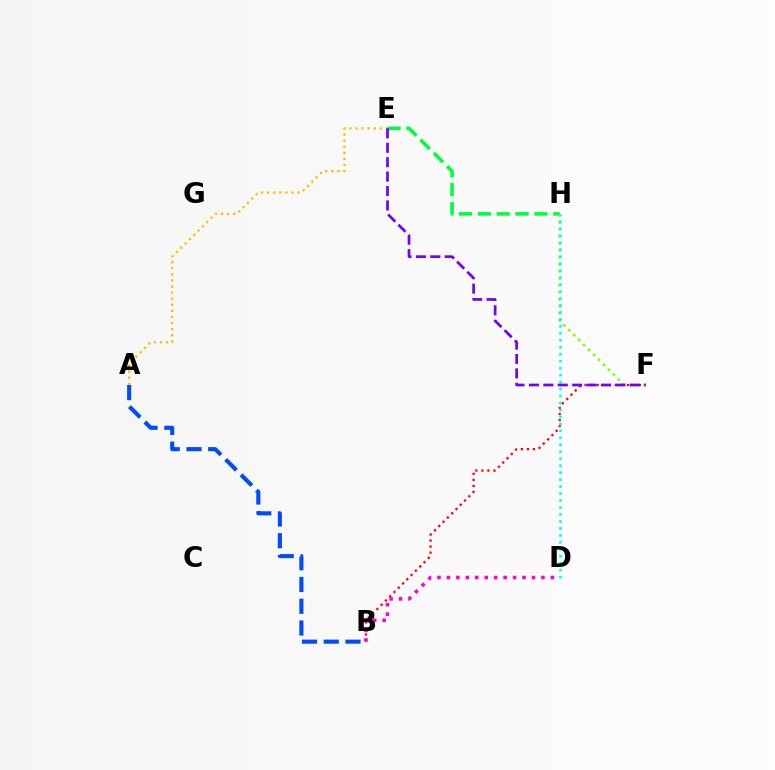{('A', 'E'): [{'color': '#ffbd00', 'line_style': 'dotted', 'thickness': 1.65}], ('B', 'F'): [{'color': '#ff0000', 'line_style': 'dotted', 'thickness': 1.64}], ('F', 'H'): [{'color': '#84ff00', 'line_style': 'dotted', 'thickness': 1.9}], ('A', 'B'): [{'color': '#004bff', 'line_style': 'dashed', 'thickness': 2.96}], ('E', 'H'): [{'color': '#00ff39', 'line_style': 'dashed', 'thickness': 2.56}], ('D', 'H'): [{'color': '#00fff6', 'line_style': 'dotted', 'thickness': 1.89}], ('E', 'F'): [{'color': '#7200ff', 'line_style': 'dashed', 'thickness': 1.96}], ('B', 'D'): [{'color': '#ff00cf', 'line_style': 'dotted', 'thickness': 2.57}]}